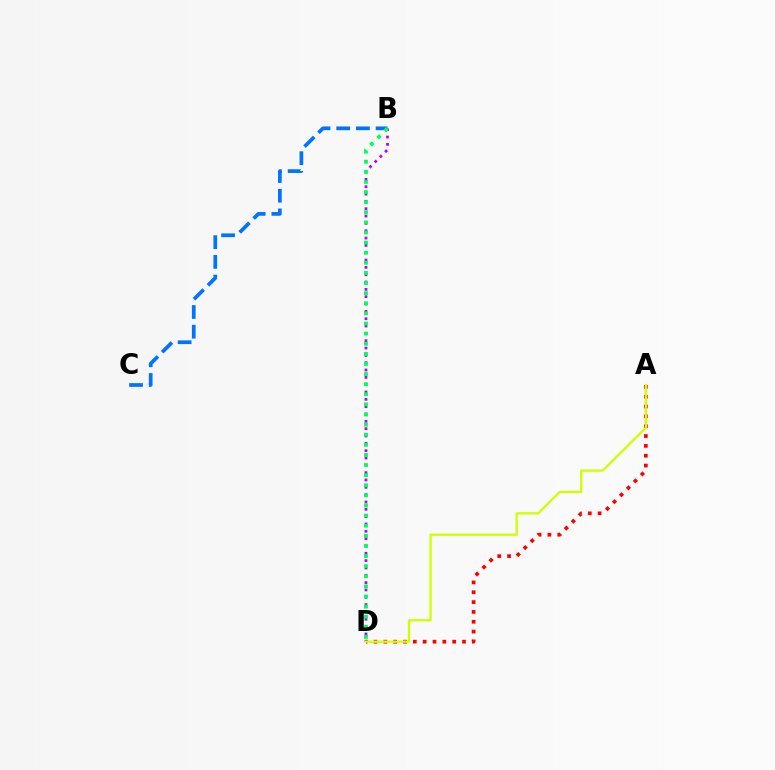{('B', 'D'): [{'color': '#b900ff', 'line_style': 'dotted', 'thickness': 1.99}, {'color': '#00ff5c', 'line_style': 'dotted', 'thickness': 2.75}], ('A', 'D'): [{'color': '#ff0000', 'line_style': 'dotted', 'thickness': 2.67}, {'color': '#d1ff00', 'line_style': 'solid', 'thickness': 1.67}], ('B', 'C'): [{'color': '#0074ff', 'line_style': 'dashed', 'thickness': 2.68}]}